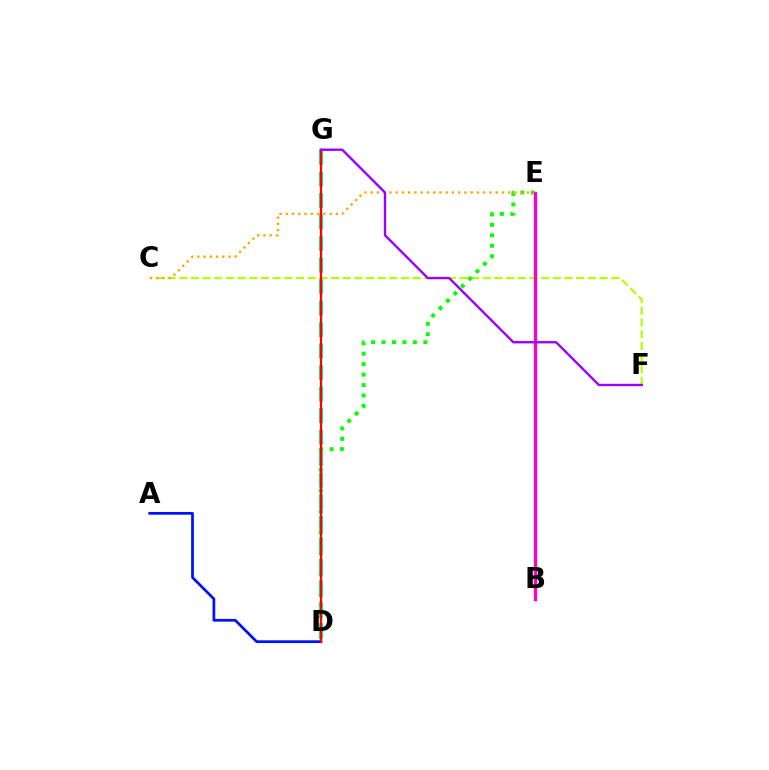{('A', 'D'): [{'color': '#0010ff', 'line_style': 'solid', 'thickness': 1.97}], ('C', 'F'): [{'color': '#b3ff00', 'line_style': 'dashed', 'thickness': 1.59}], ('B', 'E'): [{'color': '#00b5ff', 'line_style': 'solid', 'thickness': 2.28}, {'color': '#ff00bd', 'line_style': 'solid', 'thickness': 2.36}], ('D', 'E'): [{'color': '#08ff00', 'line_style': 'dotted', 'thickness': 2.84}], ('D', 'G'): [{'color': '#00ff9d', 'line_style': 'dashed', 'thickness': 2.92}, {'color': '#ff0000', 'line_style': 'solid', 'thickness': 1.66}], ('C', 'E'): [{'color': '#ffa500', 'line_style': 'dotted', 'thickness': 1.7}], ('F', 'G'): [{'color': '#9b00ff', 'line_style': 'solid', 'thickness': 1.71}]}